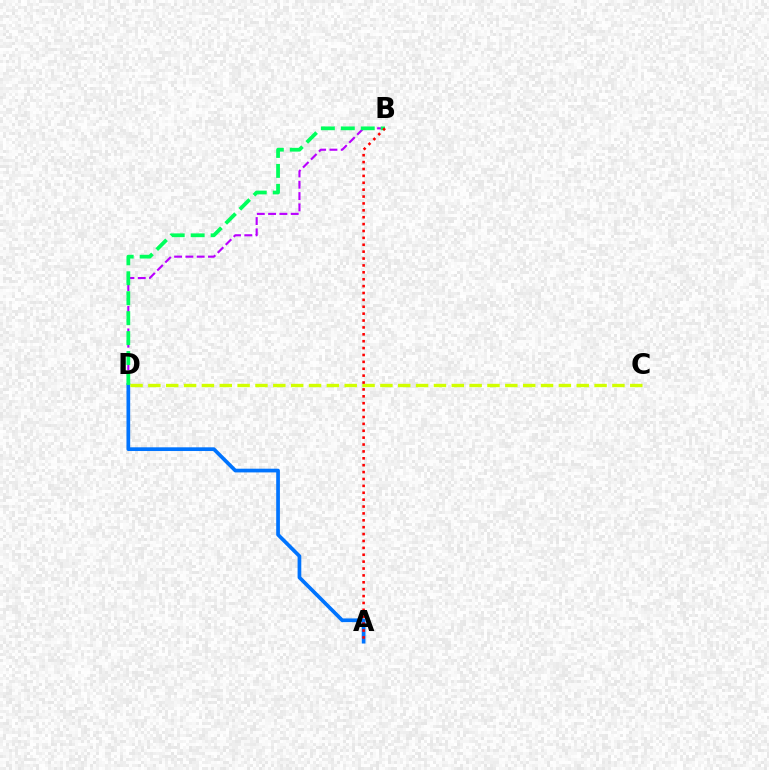{('B', 'D'): [{'color': '#b900ff', 'line_style': 'dashed', 'thickness': 1.53}, {'color': '#00ff5c', 'line_style': 'dashed', 'thickness': 2.71}], ('A', 'D'): [{'color': '#0074ff', 'line_style': 'solid', 'thickness': 2.67}], ('C', 'D'): [{'color': '#d1ff00', 'line_style': 'dashed', 'thickness': 2.42}], ('A', 'B'): [{'color': '#ff0000', 'line_style': 'dotted', 'thickness': 1.87}]}